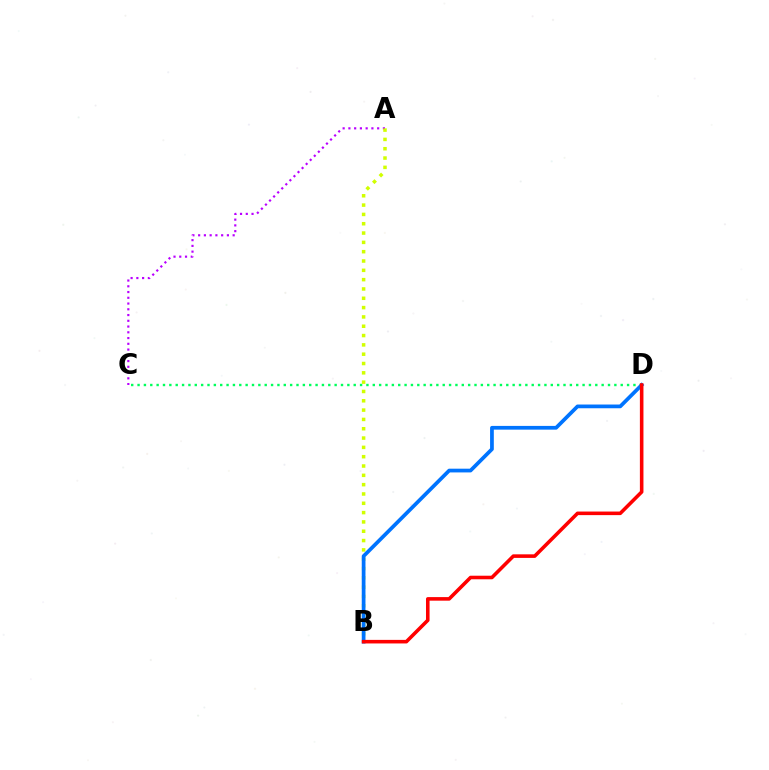{('A', 'C'): [{'color': '#b900ff', 'line_style': 'dotted', 'thickness': 1.56}], ('C', 'D'): [{'color': '#00ff5c', 'line_style': 'dotted', 'thickness': 1.73}], ('A', 'B'): [{'color': '#d1ff00', 'line_style': 'dotted', 'thickness': 2.53}], ('B', 'D'): [{'color': '#0074ff', 'line_style': 'solid', 'thickness': 2.69}, {'color': '#ff0000', 'line_style': 'solid', 'thickness': 2.57}]}